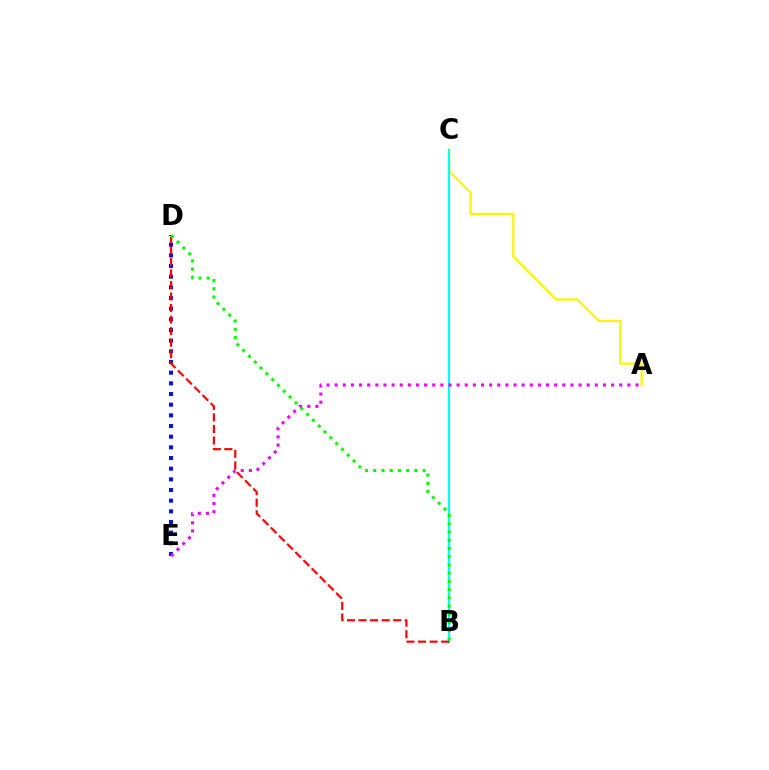{('A', 'C'): [{'color': '#fcf500', 'line_style': 'solid', 'thickness': 1.62}], ('D', 'E'): [{'color': '#0010ff', 'line_style': 'dotted', 'thickness': 2.9}], ('B', 'C'): [{'color': '#00fff6', 'line_style': 'solid', 'thickness': 1.58}], ('A', 'E'): [{'color': '#ee00ff', 'line_style': 'dotted', 'thickness': 2.21}], ('B', 'D'): [{'color': '#ff0000', 'line_style': 'dashed', 'thickness': 1.57}, {'color': '#08ff00', 'line_style': 'dotted', 'thickness': 2.23}]}